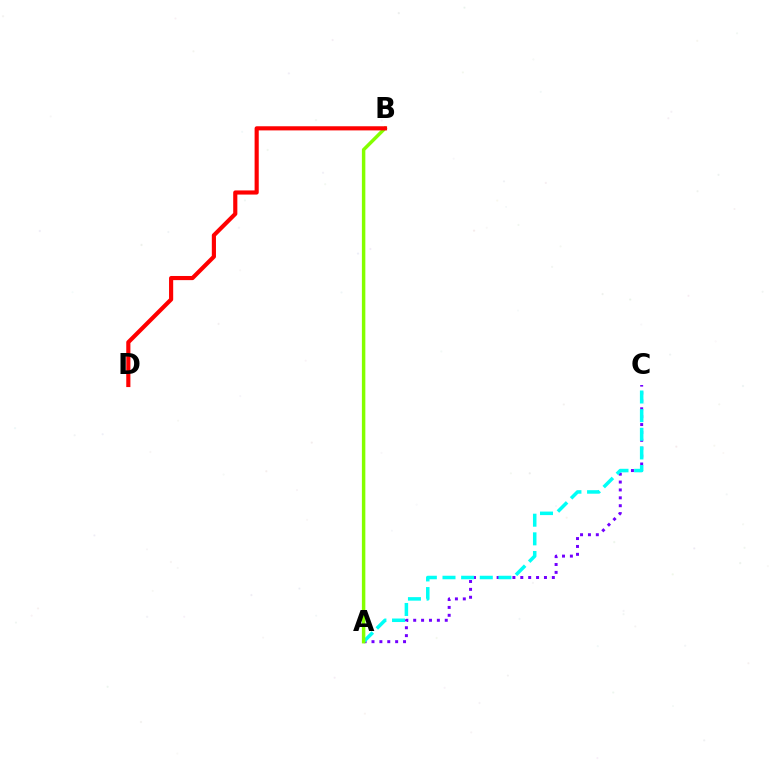{('A', 'C'): [{'color': '#7200ff', 'line_style': 'dotted', 'thickness': 2.14}, {'color': '#00fff6', 'line_style': 'dashed', 'thickness': 2.53}], ('A', 'B'): [{'color': '#84ff00', 'line_style': 'solid', 'thickness': 2.49}], ('B', 'D'): [{'color': '#ff0000', 'line_style': 'solid', 'thickness': 2.98}]}